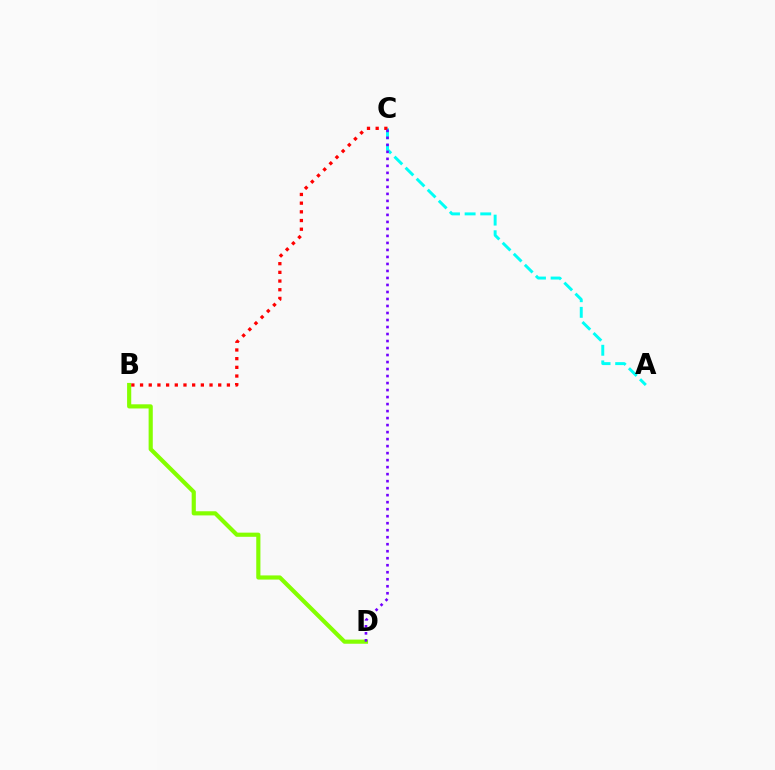{('B', 'D'): [{'color': '#84ff00', 'line_style': 'solid', 'thickness': 2.99}], ('A', 'C'): [{'color': '#00fff6', 'line_style': 'dashed', 'thickness': 2.12}], ('B', 'C'): [{'color': '#ff0000', 'line_style': 'dotted', 'thickness': 2.36}], ('C', 'D'): [{'color': '#7200ff', 'line_style': 'dotted', 'thickness': 1.9}]}